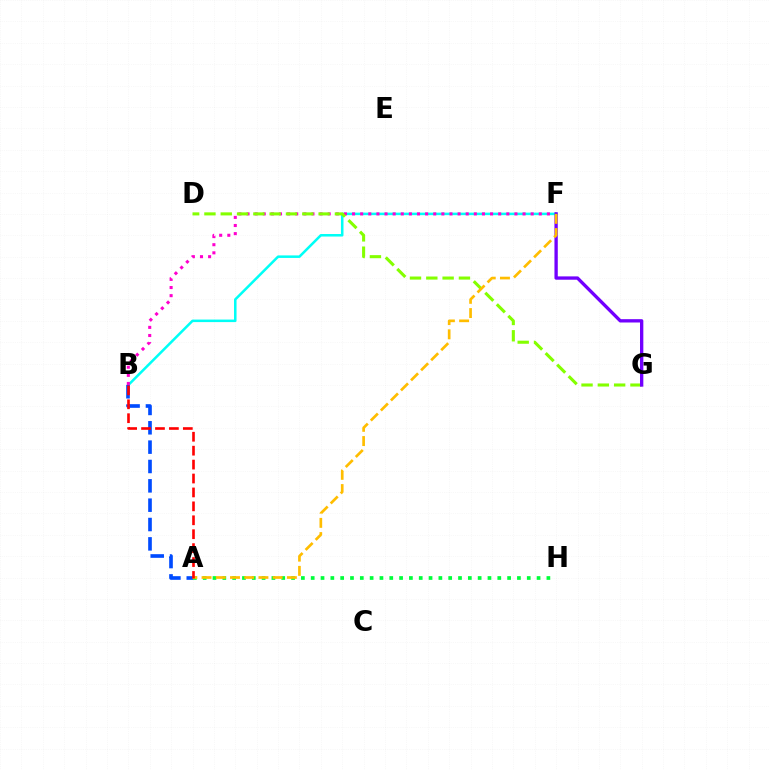{('B', 'F'): [{'color': '#00fff6', 'line_style': 'solid', 'thickness': 1.82}, {'color': '#ff00cf', 'line_style': 'dotted', 'thickness': 2.21}], ('A', 'H'): [{'color': '#00ff39', 'line_style': 'dotted', 'thickness': 2.67}], ('D', 'G'): [{'color': '#84ff00', 'line_style': 'dashed', 'thickness': 2.22}], ('F', 'G'): [{'color': '#7200ff', 'line_style': 'solid', 'thickness': 2.4}], ('A', 'B'): [{'color': '#004bff', 'line_style': 'dashed', 'thickness': 2.63}, {'color': '#ff0000', 'line_style': 'dashed', 'thickness': 1.89}], ('A', 'F'): [{'color': '#ffbd00', 'line_style': 'dashed', 'thickness': 1.93}]}